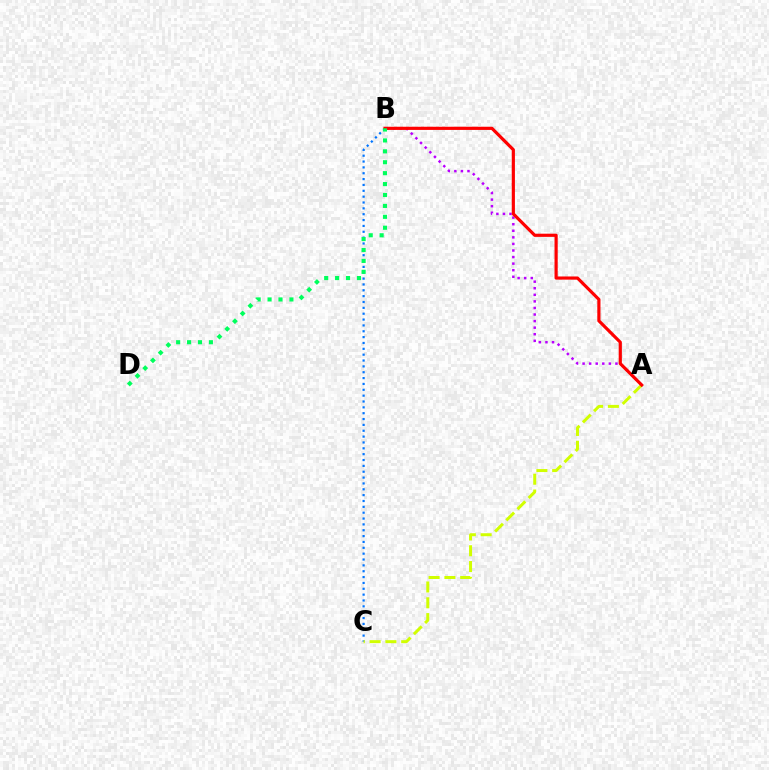{('A', 'B'): [{'color': '#b900ff', 'line_style': 'dotted', 'thickness': 1.79}, {'color': '#ff0000', 'line_style': 'solid', 'thickness': 2.29}], ('B', 'C'): [{'color': '#0074ff', 'line_style': 'dotted', 'thickness': 1.59}], ('A', 'C'): [{'color': '#d1ff00', 'line_style': 'dashed', 'thickness': 2.15}], ('B', 'D'): [{'color': '#00ff5c', 'line_style': 'dotted', 'thickness': 2.97}]}